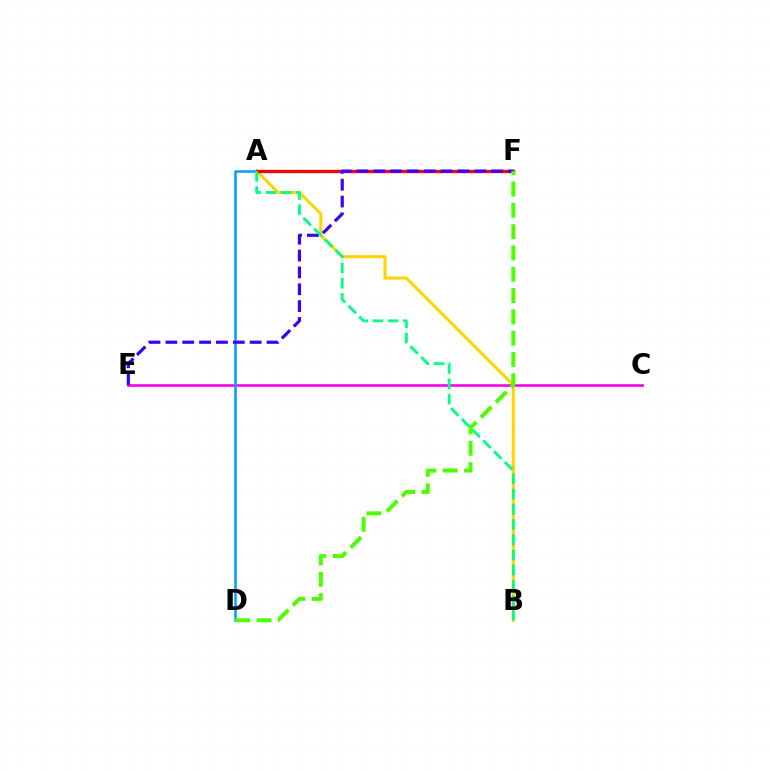{('A', 'B'): [{'color': '#ffd500', 'line_style': 'solid', 'thickness': 2.22}, {'color': '#00ff86', 'line_style': 'dashed', 'thickness': 2.07}], ('C', 'E'): [{'color': '#ff00ed', 'line_style': 'solid', 'thickness': 1.9}], ('A', 'D'): [{'color': '#009eff', 'line_style': 'solid', 'thickness': 1.81}], ('A', 'F'): [{'color': '#ff0000', 'line_style': 'solid', 'thickness': 2.4}], ('E', 'F'): [{'color': '#3700ff', 'line_style': 'dashed', 'thickness': 2.29}], ('D', 'F'): [{'color': '#4fff00', 'line_style': 'dashed', 'thickness': 2.89}]}